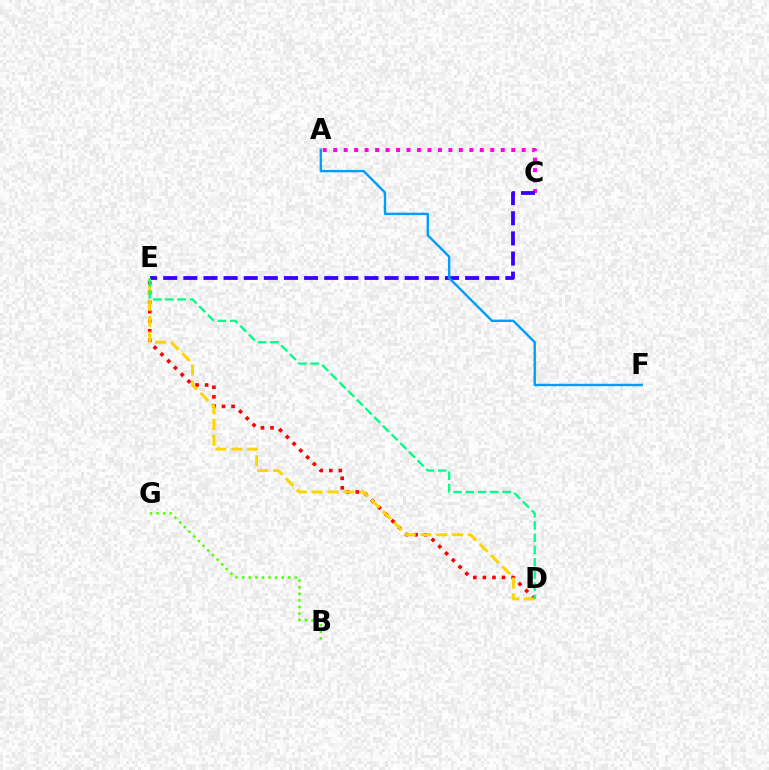{('B', 'G'): [{'color': '#4fff00', 'line_style': 'dotted', 'thickness': 1.79}], ('D', 'E'): [{'color': '#ff0000', 'line_style': 'dotted', 'thickness': 2.6}, {'color': '#ffd500', 'line_style': 'dashed', 'thickness': 2.15}, {'color': '#00ff86', 'line_style': 'dashed', 'thickness': 1.67}], ('A', 'C'): [{'color': '#ff00ed', 'line_style': 'dotted', 'thickness': 2.84}], ('C', 'E'): [{'color': '#3700ff', 'line_style': 'dashed', 'thickness': 2.73}], ('A', 'F'): [{'color': '#009eff', 'line_style': 'solid', 'thickness': 1.73}]}